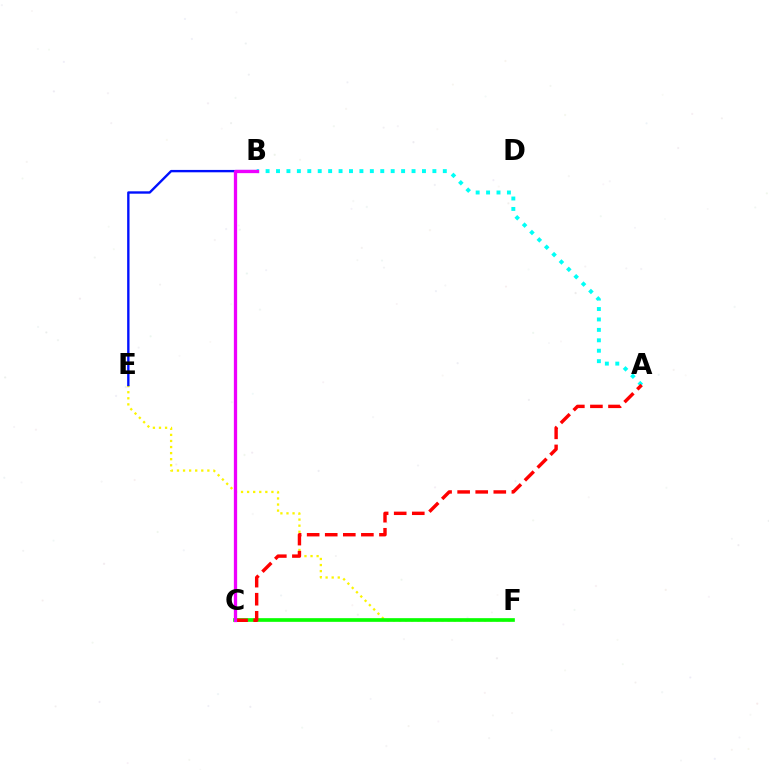{('A', 'B'): [{'color': '#00fff6', 'line_style': 'dotted', 'thickness': 2.83}], ('E', 'F'): [{'color': '#fcf500', 'line_style': 'dotted', 'thickness': 1.65}], ('C', 'F'): [{'color': '#08ff00', 'line_style': 'solid', 'thickness': 2.65}], ('A', 'C'): [{'color': '#ff0000', 'line_style': 'dashed', 'thickness': 2.46}], ('B', 'E'): [{'color': '#0010ff', 'line_style': 'solid', 'thickness': 1.71}], ('B', 'C'): [{'color': '#ee00ff', 'line_style': 'solid', 'thickness': 2.37}]}